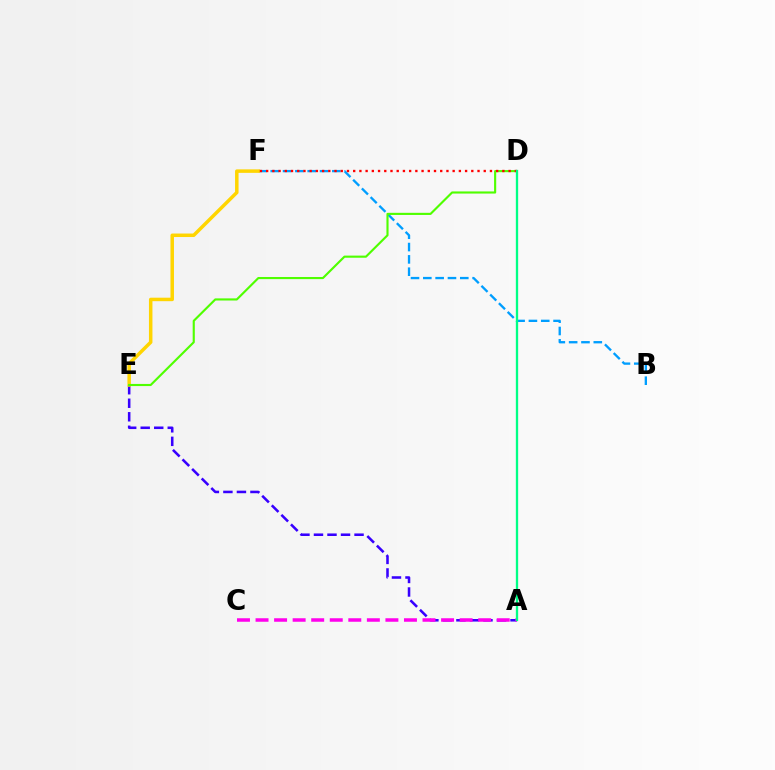{('B', 'F'): [{'color': '#009eff', 'line_style': 'dashed', 'thickness': 1.67}], ('A', 'E'): [{'color': '#3700ff', 'line_style': 'dashed', 'thickness': 1.84}], ('E', 'F'): [{'color': '#ffd500', 'line_style': 'solid', 'thickness': 2.51}], ('D', 'E'): [{'color': '#4fff00', 'line_style': 'solid', 'thickness': 1.54}], ('D', 'F'): [{'color': '#ff0000', 'line_style': 'dotted', 'thickness': 1.69}], ('A', 'C'): [{'color': '#ff00ed', 'line_style': 'dashed', 'thickness': 2.52}], ('A', 'D'): [{'color': '#00ff86', 'line_style': 'solid', 'thickness': 1.67}]}